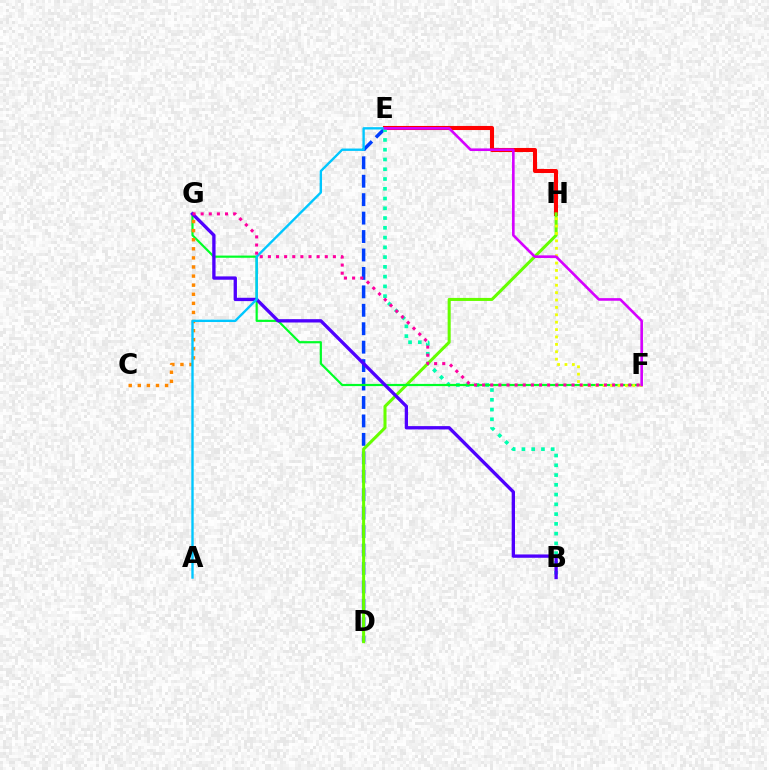{('E', 'H'): [{'color': '#ff0000', 'line_style': 'solid', 'thickness': 2.94}], ('D', 'E'): [{'color': '#003fff', 'line_style': 'dashed', 'thickness': 2.5}], ('B', 'E'): [{'color': '#00ffaf', 'line_style': 'dotted', 'thickness': 2.65}], ('D', 'H'): [{'color': '#66ff00', 'line_style': 'solid', 'thickness': 2.19}], ('F', 'G'): [{'color': '#00ff27', 'line_style': 'solid', 'thickness': 1.58}, {'color': '#ff00a0', 'line_style': 'dotted', 'thickness': 2.21}], ('F', 'H'): [{'color': '#eeff00', 'line_style': 'dotted', 'thickness': 2.01}], ('C', 'G'): [{'color': '#ff8800', 'line_style': 'dotted', 'thickness': 2.47}], ('B', 'G'): [{'color': '#4f00ff', 'line_style': 'solid', 'thickness': 2.4}], ('A', 'E'): [{'color': '#00c7ff', 'line_style': 'solid', 'thickness': 1.71}], ('E', 'F'): [{'color': '#d600ff', 'line_style': 'solid', 'thickness': 1.89}]}